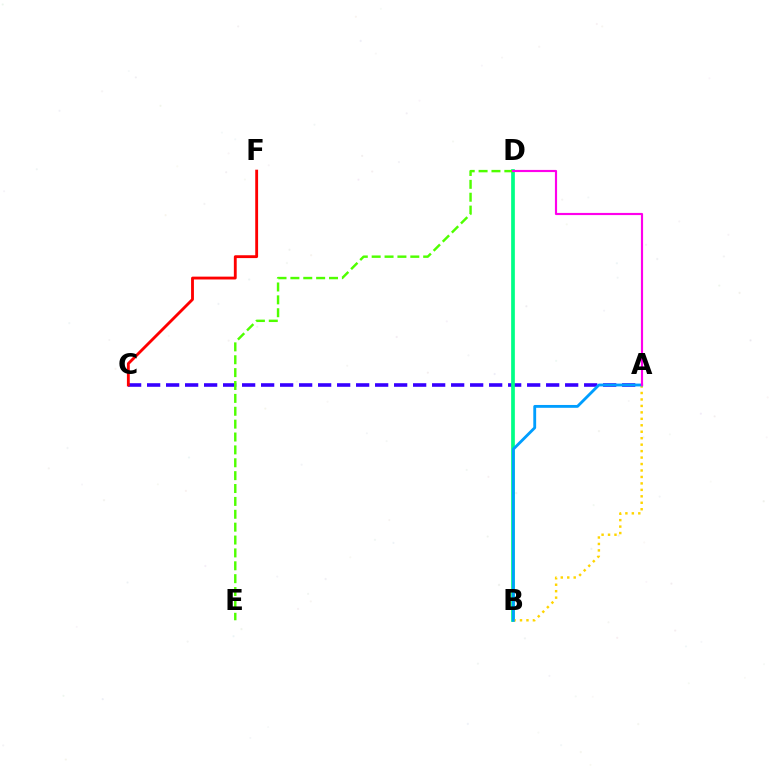{('A', 'C'): [{'color': '#3700ff', 'line_style': 'dashed', 'thickness': 2.58}], ('B', 'D'): [{'color': '#00ff86', 'line_style': 'solid', 'thickness': 2.67}], ('A', 'B'): [{'color': '#ffd500', 'line_style': 'dotted', 'thickness': 1.75}, {'color': '#009eff', 'line_style': 'solid', 'thickness': 2.05}], ('D', 'E'): [{'color': '#4fff00', 'line_style': 'dashed', 'thickness': 1.75}], ('A', 'D'): [{'color': '#ff00ed', 'line_style': 'solid', 'thickness': 1.55}], ('C', 'F'): [{'color': '#ff0000', 'line_style': 'solid', 'thickness': 2.05}]}